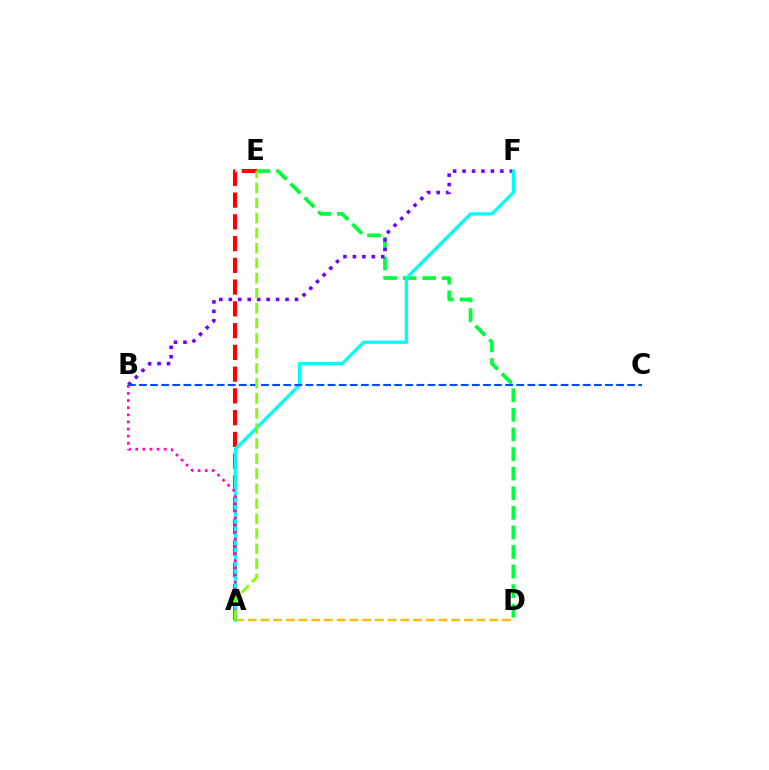{('A', 'E'): [{'color': '#ff0000', 'line_style': 'dashed', 'thickness': 2.96}, {'color': '#84ff00', 'line_style': 'dashed', 'thickness': 2.04}], ('D', 'E'): [{'color': '#00ff39', 'line_style': 'dashed', 'thickness': 2.66}], ('B', 'F'): [{'color': '#7200ff', 'line_style': 'dotted', 'thickness': 2.57}], ('A', 'D'): [{'color': '#ffbd00', 'line_style': 'dashed', 'thickness': 1.73}], ('A', 'F'): [{'color': '#00fff6', 'line_style': 'solid', 'thickness': 2.34}], ('B', 'C'): [{'color': '#004bff', 'line_style': 'dashed', 'thickness': 1.51}], ('A', 'B'): [{'color': '#ff00cf', 'line_style': 'dotted', 'thickness': 1.93}]}